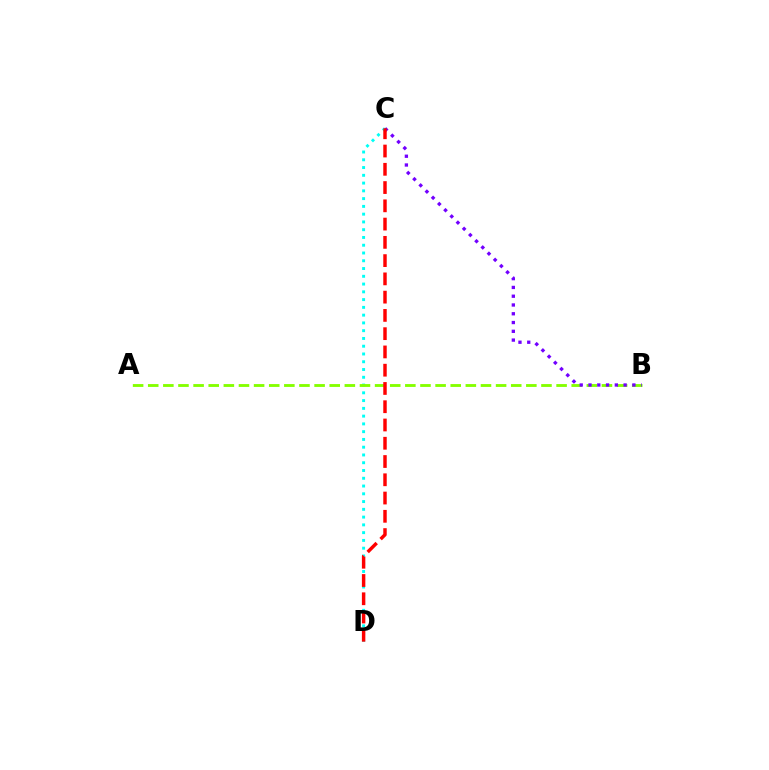{('C', 'D'): [{'color': '#00fff6', 'line_style': 'dotted', 'thickness': 2.11}, {'color': '#ff0000', 'line_style': 'dashed', 'thickness': 2.48}], ('A', 'B'): [{'color': '#84ff00', 'line_style': 'dashed', 'thickness': 2.05}], ('B', 'C'): [{'color': '#7200ff', 'line_style': 'dotted', 'thickness': 2.38}]}